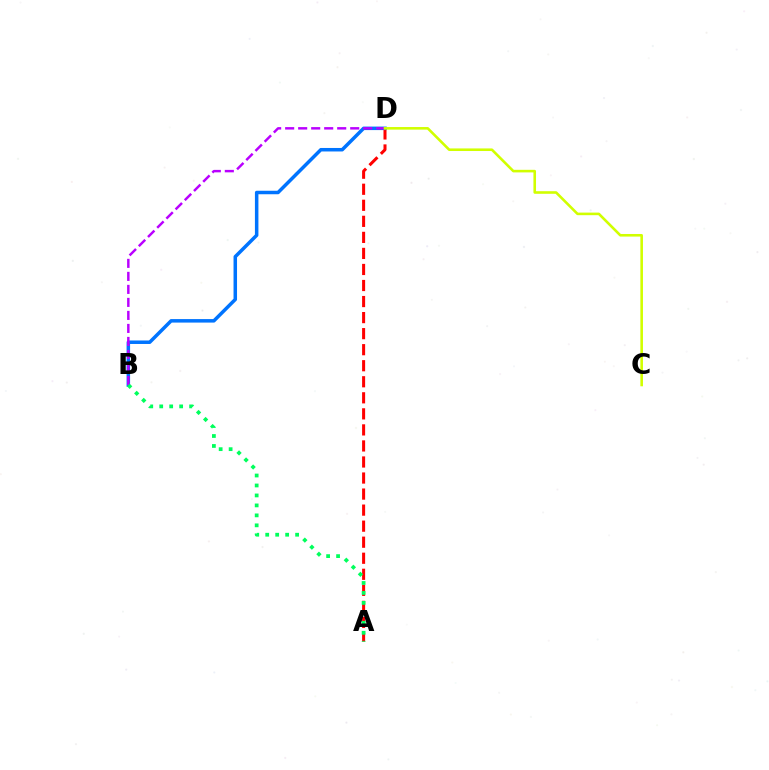{('A', 'D'): [{'color': '#ff0000', 'line_style': 'dashed', 'thickness': 2.18}], ('B', 'D'): [{'color': '#0074ff', 'line_style': 'solid', 'thickness': 2.52}, {'color': '#b900ff', 'line_style': 'dashed', 'thickness': 1.77}], ('A', 'B'): [{'color': '#00ff5c', 'line_style': 'dotted', 'thickness': 2.71}], ('C', 'D'): [{'color': '#d1ff00', 'line_style': 'solid', 'thickness': 1.87}]}